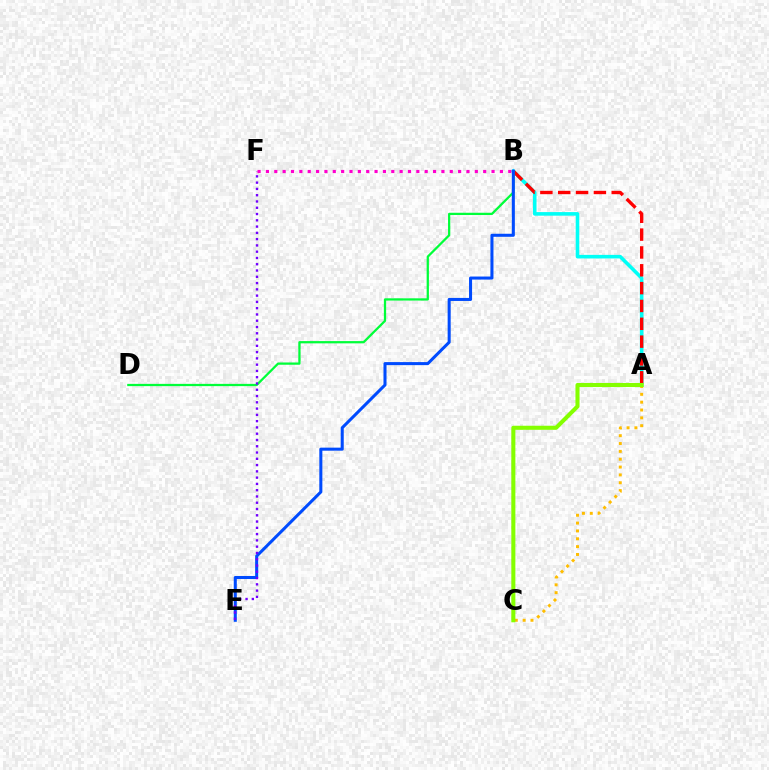{('A', 'B'): [{'color': '#00fff6', 'line_style': 'solid', 'thickness': 2.58}, {'color': '#ff0000', 'line_style': 'dashed', 'thickness': 2.42}], ('B', 'D'): [{'color': '#00ff39', 'line_style': 'solid', 'thickness': 1.63}], ('B', 'E'): [{'color': '#004bff', 'line_style': 'solid', 'thickness': 2.19}], ('E', 'F'): [{'color': '#7200ff', 'line_style': 'dotted', 'thickness': 1.71}], ('A', 'C'): [{'color': '#ffbd00', 'line_style': 'dotted', 'thickness': 2.13}, {'color': '#84ff00', 'line_style': 'solid', 'thickness': 2.93}], ('B', 'F'): [{'color': '#ff00cf', 'line_style': 'dotted', 'thickness': 2.27}]}